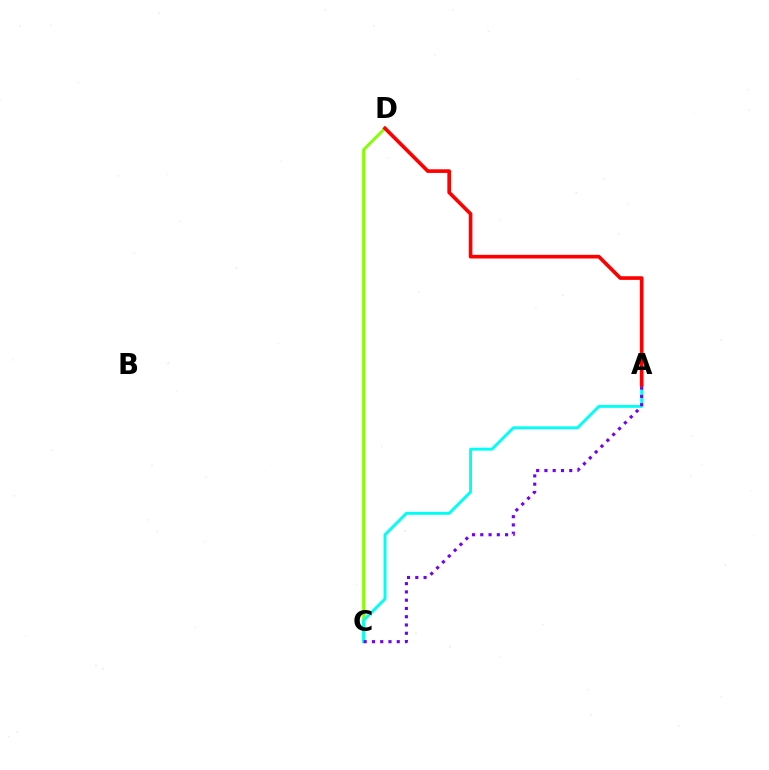{('C', 'D'): [{'color': '#84ff00', 'line_style': 'solid', 'thickness': 2.08}], ('A', 'C'): [{'color': '#00fff6', 'line_style': 'solid', 'thickness': 2.09}, {'color': '#7200ff', 'line_style': 'dotted', 'thickness': 2.25}], ('A', 'D'): [{'color': '#ff0000', 'line_style': 'solid', 'thickness': 2.63}]}